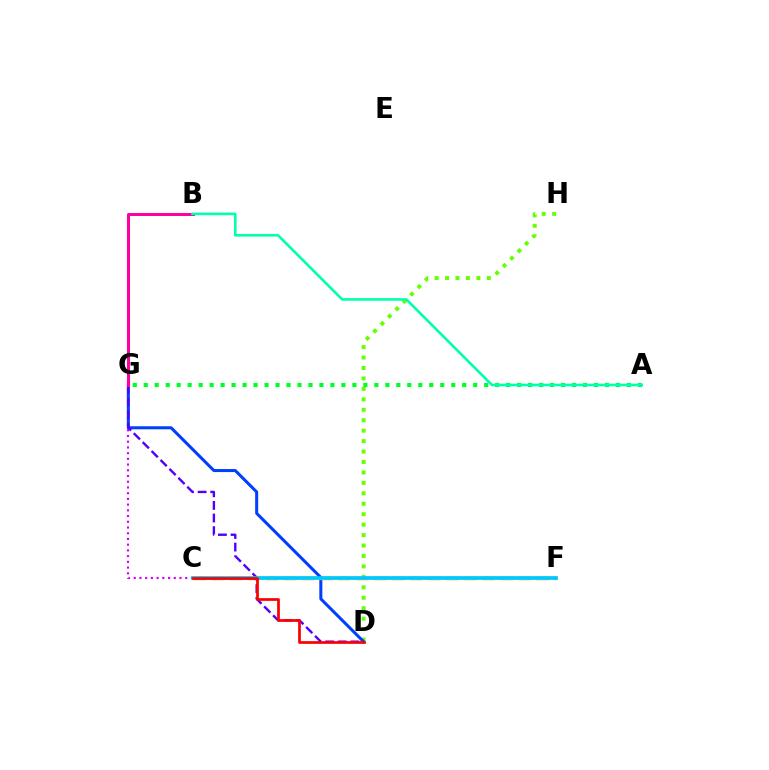{('C', 'G'): [{'color': '#d600ff', 'line_style': 'dotted', 'thickness': 1.55}], ('D', 'H'): [{'color': '#66ff00', 'line_style': 'dotted', 'thickness': 2.84}], ('D', 'G'): [{'color': '#003fff', 'line_style': 'solid', 'thickness': 2.18}, {'color': '#4f00ff', 'line_style': 'dashed', 'thickness': 1.71}], ('A', 'G'): [{'color': '#00ff27', 'line_style': 'dotted', 'thickness': 2.98}], ('C', 'F'): [{'color': '#ff8800', 'line_style': 'dashed', 'thickness': 2.45}, {'color': '#eeff00', 'line_style': 'solid', 'thickness': 2.01}, {'color': '#00c7ff', 'line_style': 'solid', 'thickness': 2.67}], ('B', 'G'): [{'color': '#ff00a0', 'line_style': 'solid', 'thickness': 2.17}], ('A', 'B'): [{'color': '#00ffaf', 'line_style': 'solid', 'thickness': 1.87}], ('C', 'D'): [{'color': '#ff0000', 'line_style': 'solid', 'thickness': 1.96}]}